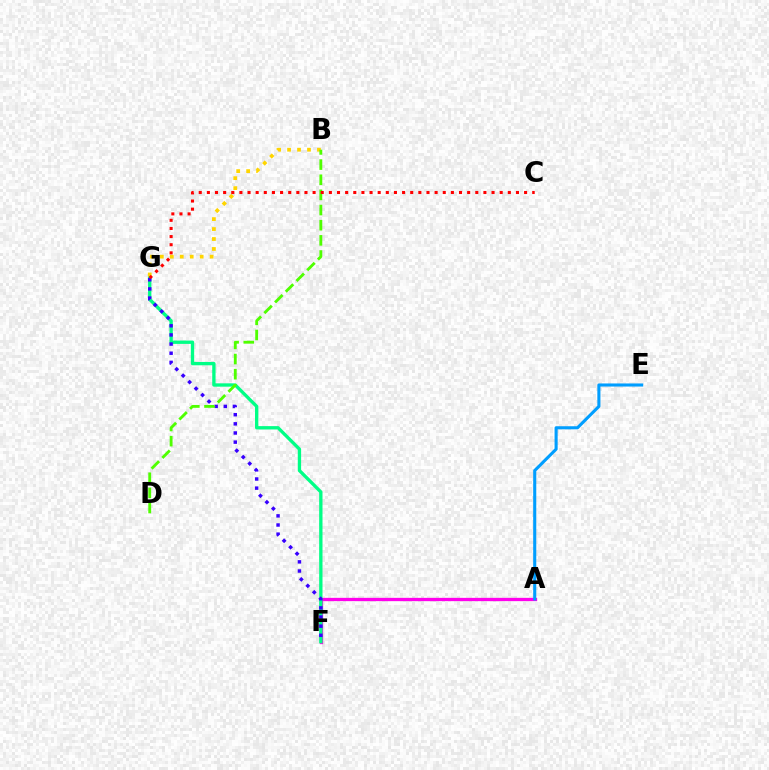{('A', 'F'): [{'color': '#ff00ed', 'line_style': 'solid', 'thickness': 2.37}], ('A', 'E'): [{'color': '#009eff', 'line_style': 'solid', 'thickness': 2.22}], ('F', 'G'): [{'color': '#00ff86', 'line_style': 'solid', 'thickness': 2.4}, {'color': '#3700ff', 'line_style': 'dotted', 'thickness': 2.48}], ('B', 'G'): [{'color': '#ffd500', 'line_style': 'dotted', 'thickness': 2.71}], ('B', 'D'): [{'color': '#4fff00', 'line_style': 'dashed', 'thickness': 2.06}], ('C', 'G'): [{'color': '#ff0000', 'line_style': 'dotted', 'thickness': 2.21}]}